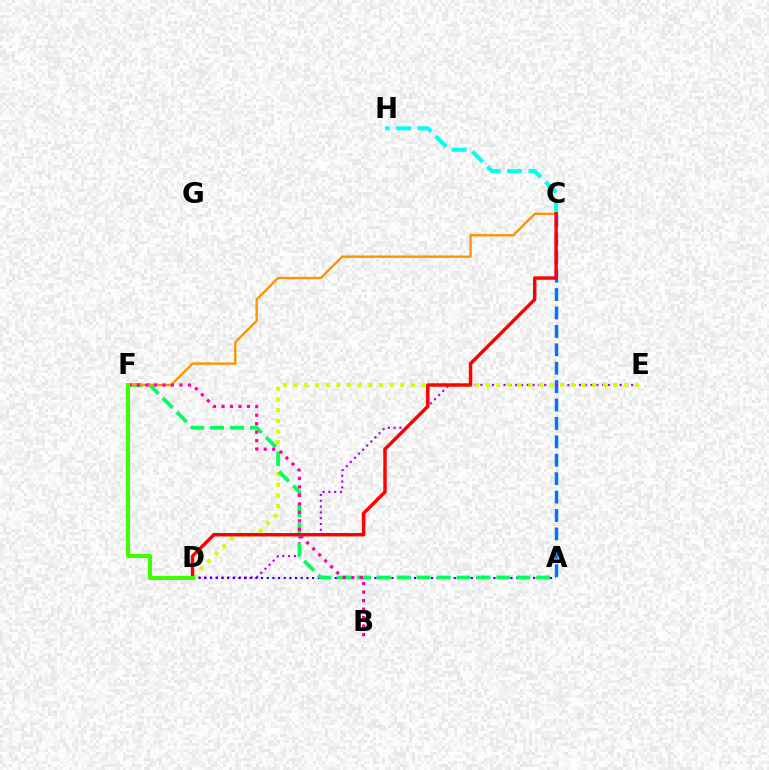{('A', 'C'): [{'color': '#0074ff', 'line_style': 'dashed', 'thickness': 2.5}], ('D', 'E'): [{'color': '#b900ff', 'line_style': 'dotted', 'thickness': 1.58}, {'color': '#d1ff00', 'line_style': 'dotted', 'thickness': 2.9}], ('C', 'H'): [{'color': '#00fff6', 'line_style': 'dashed', 'thickness': 2.91}], ('A', 'D'): [{'color': '#2500ff', 'line_style': 'dotted', 'thickness': 1.54}], ('A', 'F'): [{'color': '#00ff5c', 'line_style': 'dashed', 'thickness': 2.71}], ('C', 'F'): [{'color': '#ff9400', 'line_style': 'solid', 'thickness': 1.72}], ('C', 'D'): [{'color': '#ff0000', 'line_style': 'solid', 'thickness': 2.48}], ('B', 'F'): [{'color': '#ff00ac', 'line_style': 'dotted', 'thickness': 2.31}], ('D', 'F'): [{'color': '#3dff00', 'line_style': 'solid', 'thickness': 2.88}]}